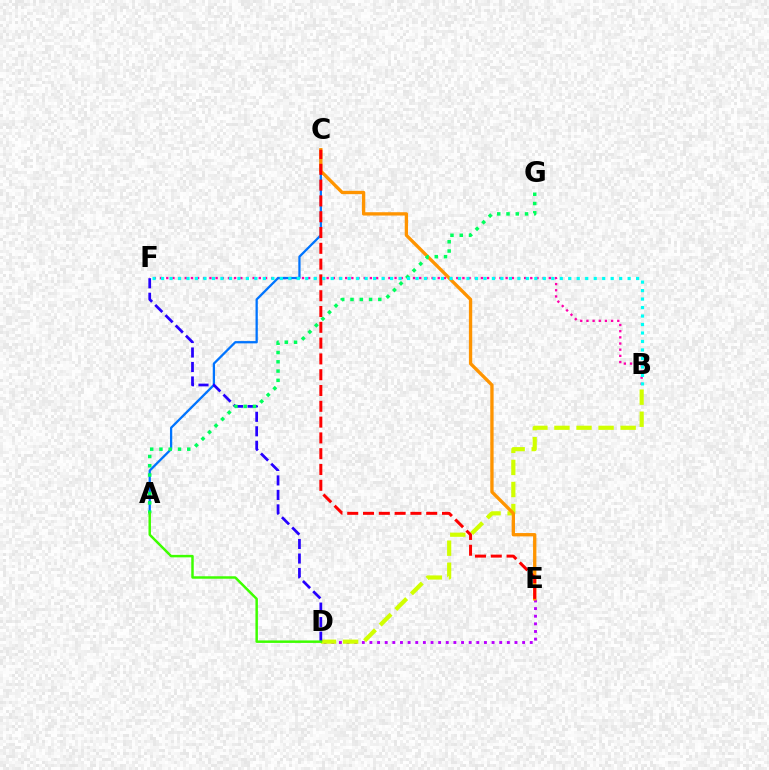{('D', 'E'): [{'color': '#b900ff', 'line_style': 'dotted', 'thickness': 2.07}], ('B', 'F'): [{'color': '#ff00ac', 'line_style': 'dotted', 'thickness': 1.68}, {'color': '#00fff6', 'line_style': 'dotted', 'thickness': 2.3}], ('B', 'D'): [{'color': '#d1ff00', 'line_style': 'dashed', 'thickness': 3.0}], ('A', 'C'): [{'color': '#0074ff', 'line_style': 'solid', 'thickness': 1.64}], ('D', 'F'): [{'color': '#2500ff', 'line_style': 'dashed', 'thickness': 1.97}], ('C', 'E'): [{'color': '#ff9400', 'line_style': 'solid', 'thickness': 2.4}, {'color': '#ff0000', 'line_style': 'dashed', 'thickness': 2.15}], ('A', 'G'): [{'color': '#00ff5c', 'line_style': 'dotted', 'thickness': 2.52}], ('A', 'D'): [{'color': '#3dff00', 'line_style': 'solid', 'thickness': 1.78}]}